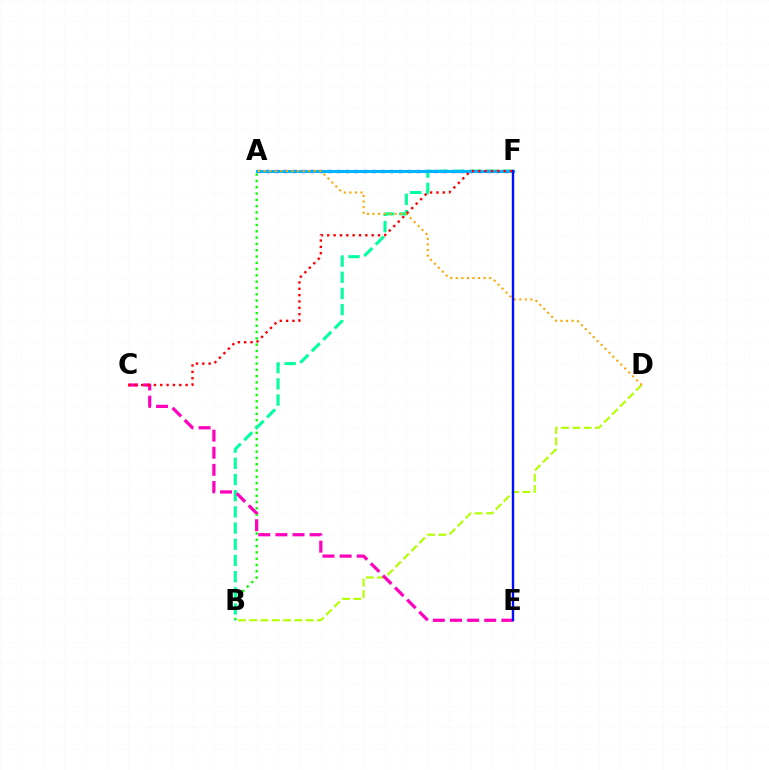{('A', 'F'): [{'color': '#9b00ff', 'line_style': 'dotted', 'thickness': 2.4}, {'color': '#00b5ff', 'line_style': 'solid', 'thickness': 2.2}], ('A', 'B'): [{'color': '#08ff00', 'line_style': 'dotted', 'thickness': 1.71}], ('B', 'D'): [{'color': '#b3ff00', 'line_style': 'dashed', 'thickness': 1.53}], ('B', 'F'): [{'color': '#00ff9d', 'line_style': 'dashed', 'thickness': 2.2}], ('A', 'D'): [{'color': '#ffa500', 'line_style': 'dotted', 'thickness': 1.51}], ('C', 'E'): [{'color': '#ff00bd', 'line_style': 'dashed', 'thickness': 2.33}], ('E', 'F'): [{'color': '#0010ff', 'line_style': 'solid', 'thickness': 1.72}], ('C', 'F'): [{'color': '#ff0000', 'line_style': 'dotted', 'thickness': 1.72}]}